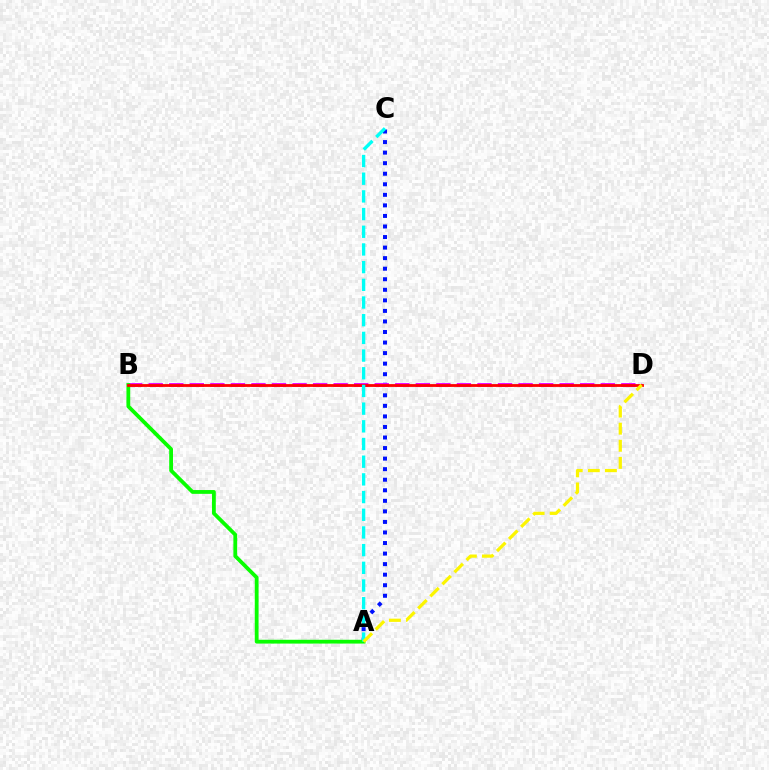{('A', 'C'): [{'color': '#0010ff', 'line_style': 'dotted', 'thickness': 2.87}, {'color': '#00fff6', 'line_style': 'dashed', 'thickness': 2.4}], ('B', 'D'): [{'color': '#ee00ff', 'line_style': 'dashed', 'thickness': 2.79}, {'color': '#ff0000', 'line_style': 'solid', 'thickness': 2.02}], ('A', 'B'): [{'color': '#08ff00', 'line_style': 'solid', 'thickness': 2.73}], ('A', 'D'): [{'color': '#fcf500', 'line_style': 'dashed', 'thickness': 2.32}]}